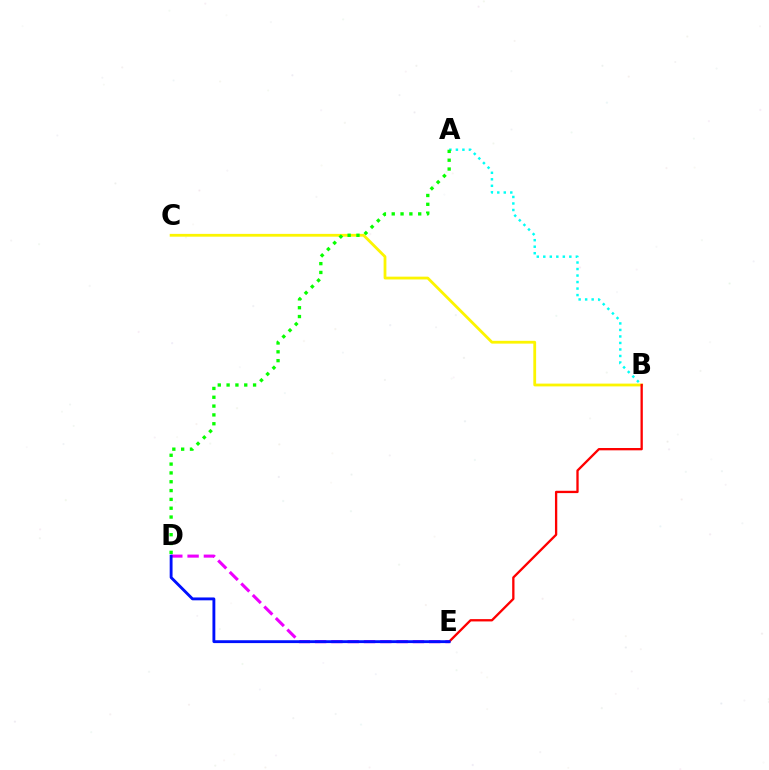{('B', 'C'): [{'color': '#fcf500', 'line_style': 'solid', 'thickness': 2.01}], ('A', 'B'): [{'color': '#00fff6', 'line_style': 'dotted', 'thickness': 1.77}], ('B', 'E'): [{'color': '#ff0000', 'line_style': 'solid', 'thickness': 1.67}], ('A', 'D'): [{'color': '#08ff00', 'line_style': 'dotted', 'thickness': 2.4}], ('D', 'E'): [{'color': '#ee00ff', 'line_style': 'dashed', 'thickness': 2.21}, {'color': '#0010ff', 'line_style': 'solid', 'thickness': 2.06}]}